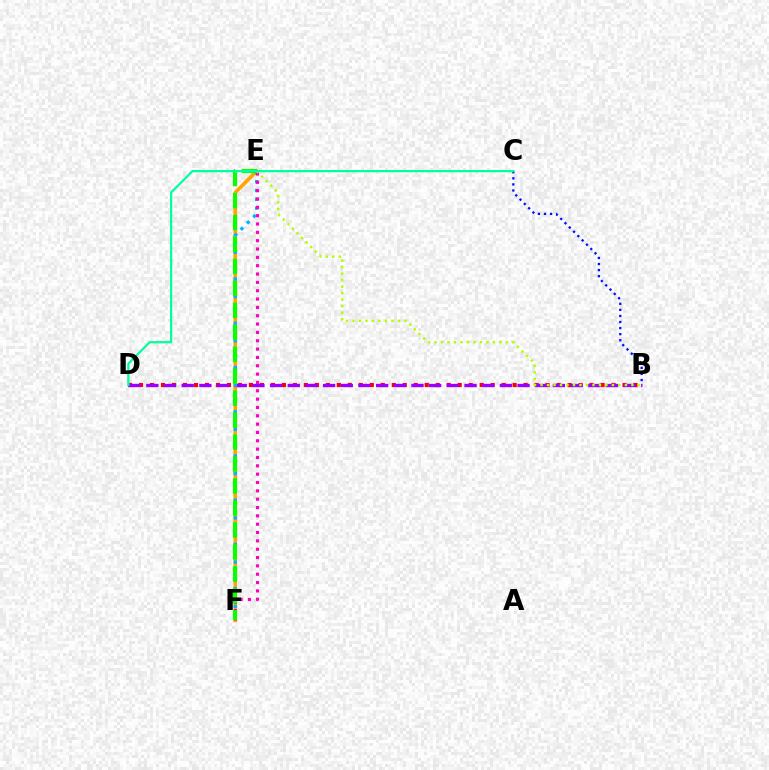{('B', 'D'): [{'color': '#ff0000', 'line_style': 'dotted', 'thickness': 2.99}, {'color': '#9b00ff', 'line_style': 'dashed', 'thickness': 2.4}], ('E', 'F'): [{'color': '#ffa500', 'line_style': 'solid', 'thickness': 2.61}, {'color': '#00b5ff', 'line_style': 'dotted', 'thickness': 2.4}, {'color': '#ff00bd', 'line_style': 'dotted', 'thickness': 2.27}, {'color': '#08ff00', 'line_style': 'dashed', 'thickness': 2.98}], ('B', 'E'): [{'color': '#b3ff00', 'line_style': 'dotted', 'thickness': 1.76}], ('B', 'C'): [{'color': '#0010ff', 'line_style': 'dotted', 'thickness': 1.65}], ('C', 'D'): [{'color': '#00ff9d', 'line_style': 'solid', 'thickness': 1.6}]}